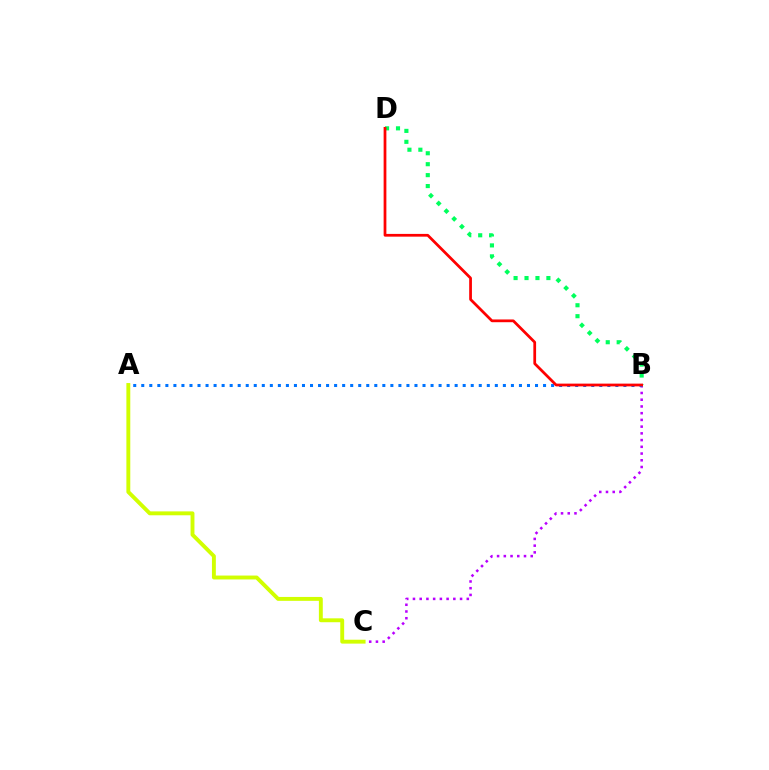{('B', 'D'): [{'color': '#00ff5c', 'line_style': 'dotted', 'thickness': 2.97}, {'color': '#ff0000', 'line_style': 'solid', 'thickness': 1.98}], ('B', 'C'): [{'color': '#b900ff', 'line_style': 'dotted', 'thickness': 1.83}], ('A', 'B'): [{'color': '#0074ff', 'line_style': 'dotted', 'thickness': 2.18}], ('A', 'C'): [{'color': '#d1ff00', 'line_style': 'solid', 'thickness': 2.8}]}